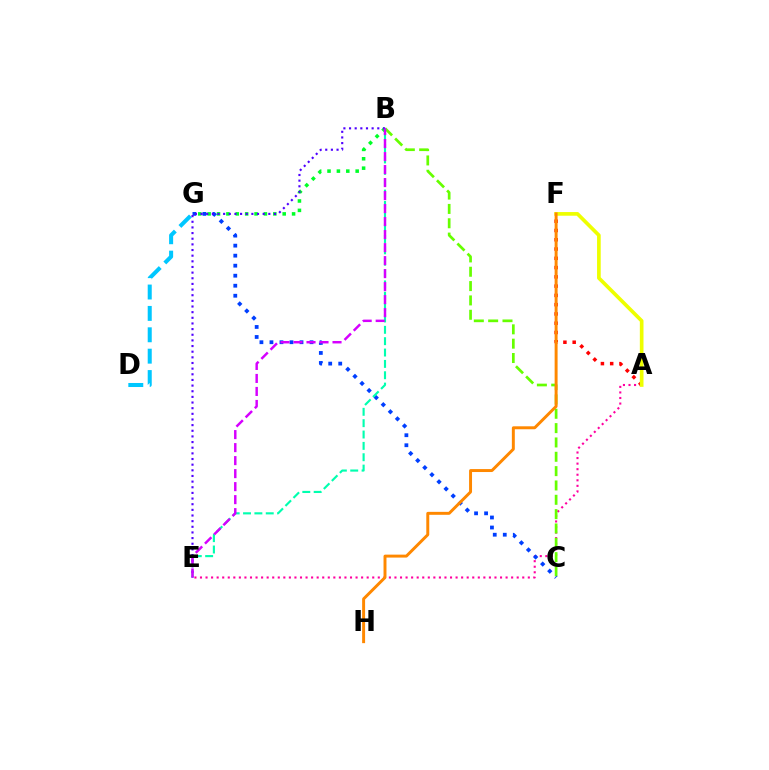{('A', 'E'): [{'color': '#ff00a0', 'line_style': 'dotted', 'thickness': 1.51}], ('B', 'C'): [{'color': '#66ff00', 'line_style': 'dashed', 'thickness': 1.95}], ('B', 'G'): [{'color': '#00ff27', 'line_style': 'dotted', 'thickness': 2.55}], ('A', 'F'): [{'color': '#ff0000', 'line_style': 'dotted', 'thickness': 2.52}, {'color': '#eeff00', 'line_style': 'solid', 'thickness': 2.64}], ('C', 'G'): [{'color': '#003fff', 'line_style': 'dotted', 'thickness': 2.72}], ('D', 'G'): [{'color': '#00c7ff', 'line_style': 'dashed', 'thickness': 2.9}], ('B', 'E'): [{'color': '#00ffaf', 'line_style': 'dashed', 'thickness': 1.54}, {'color': '#4f00ff', 'line_style': 'dotted', 'thickness': 1.53}, {'color': '#d600ff', 'line_style': 'dashed', 'thickness': 1.77}], ('F', 'H'): [{'color': '#ff8800', 'line_style': 'solid', 'thickness': 2.13}]}